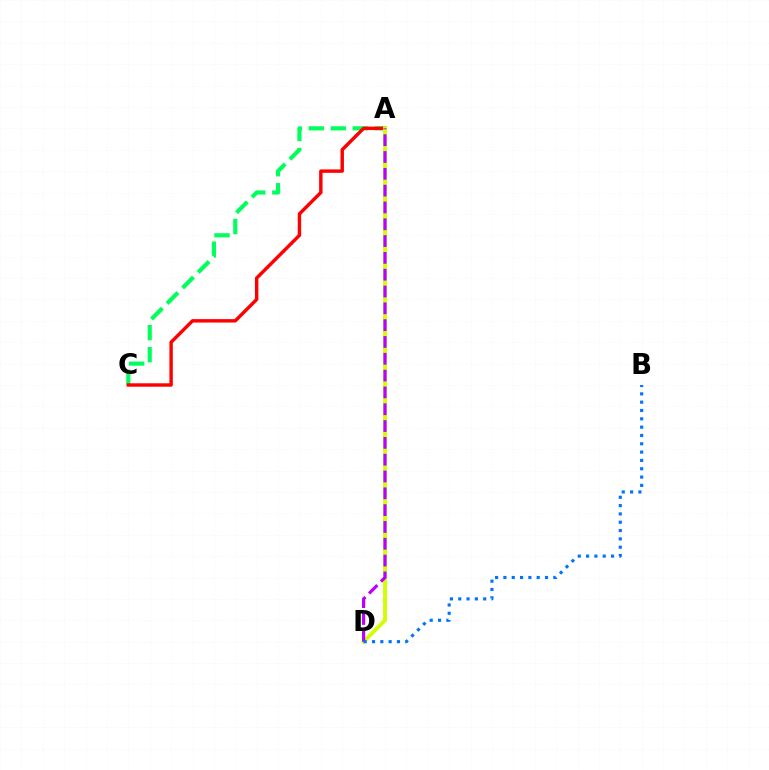{('A', 'C'): [{'color': '#00ff5c', 'line_style': 'dashed', 'thickness': 2.99}, {'color': '#ff0000', 'line_style': 'solid', 'thickness': 2.46}], ('A', 'D'): [{'color': '#d1ff00', 'line_style': 'solid', 'thickness': 2.79}, {'color': '#b900ff', 'line_style': 'dashed', 'thickness': 2.28}], ('B', 'D'): [{'color': '#0074ff', 'line_style': 'dotted', 'thickness': 2.26}]}